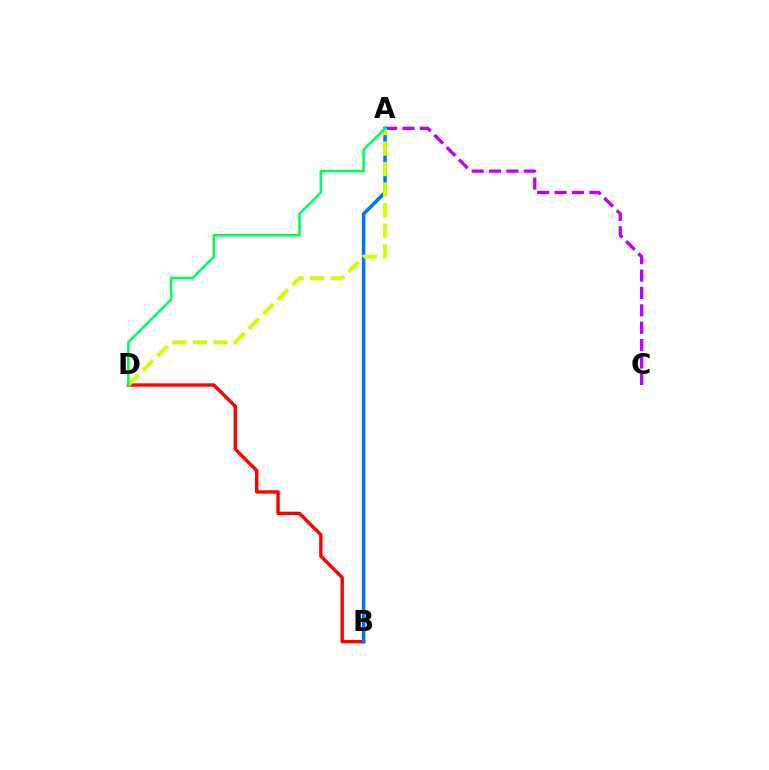{('A', 'C'): [{'color': '#b900ff', 'line_style': 'dashed', 'thickness': 2.36}], ('B', 'D'): [{'color': '#ff0000', 'line_style': 'solid', 'thickness': 2.42}], ('A', 'B'): [{'color': '#0074ff', 'line_style': 'solid', 'thickness': 2.55}], ('A', 'D'): [{'color': '#d1ff00', 'line_style': 'dashed', 'thickness': 2.79}, {'color': '#00ff5c', 'line_style': 'solid', 'thickness': 1.84}]}